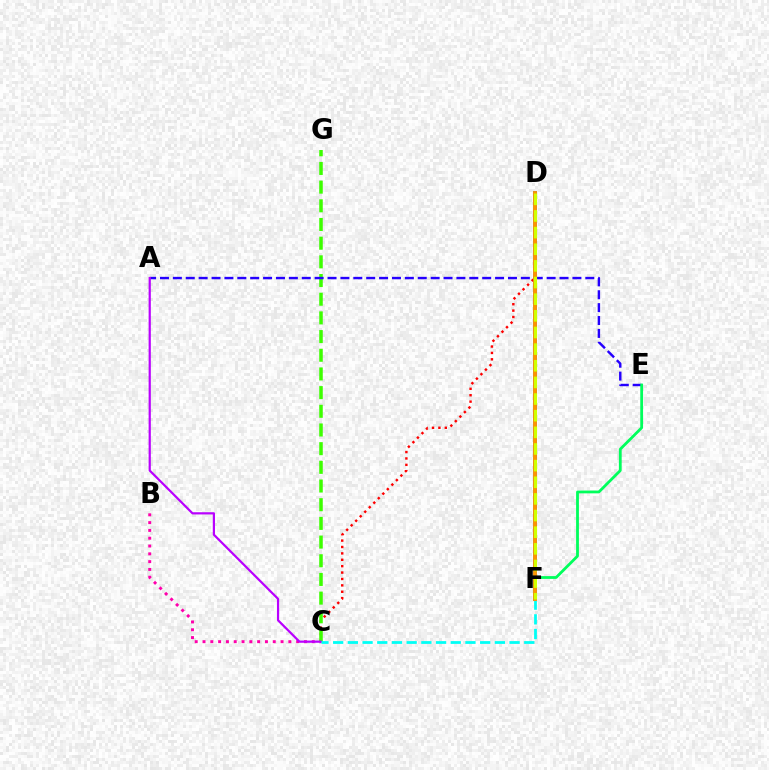{('C', 'D'): [{'color': '#ff0000', 'line_style': 'dotted', 'thickness': 1.74}], ('B', 'C'): [{'color': '#ff00ac', 'line_style': 'dotted', 'thickness': 2.12}], ('C', 'G'): [{'color': '#3dff00', 'line_style': 'dashed', 'thickness': 2.54}], ('D', 'F'): [{'color': '#0074ff', 'line_style': 'solid', 'thickness': 2.78}, {'color': '#ff9400', 'line_style': 'solid', 'thickness': 2.76}, {'color': '#d1ff00', 'line_style': 'dashed', 'thickness': 2.26}], ('A', 'E'): [{'color': '#2500ff', 'line_style': 'dashed', 'thickness': 1.75}], ('A', 'C'): [{'color': '#b900ff', 'line_style': 'solid', 'thickness': 1.59}], ('E', 'F'): [{'color': '#00ff5c', 'line_style': 'solid', 'thickness': 2.02}], ('C', 'F'): [{'color': '#00fff6', 'line_style': 'dashed', 'thickness': 2.0}]}